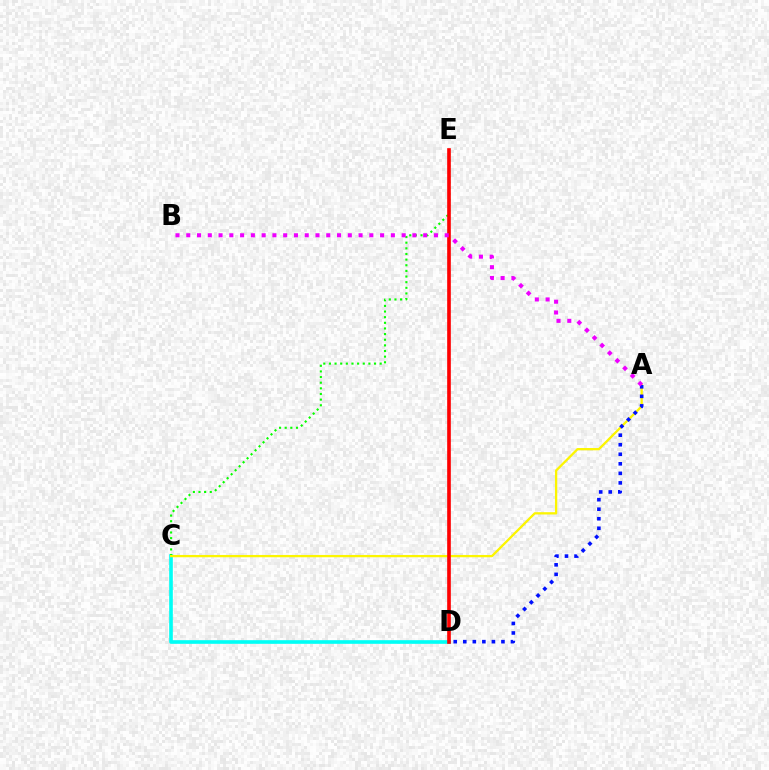{('C', 'D'): [{'color': '#00fff6', 'line_style': 'solid', 'thickness': 2.62}], ('C', 'E'): [{'color': '#08ff00', 'line_style': 'dotted', 'thickness': 1.53}], ('A', 'C'): [{'color': '#fcf500', 'line_style': 'solid', 'thickness': 1.65}], ('A', 'D'): [{'color': '#0010ff', 'line_style': 'dotted', 'thickness': 2.59}], ('D', 'E'): [{'color': '#ff0000', 'line_style': 'solid', 'thickness': 2.62}], ('A', 'B'): [{'color': '#ee00ff', 'line_style': 'dotted', 'thickness': 2.93}]}